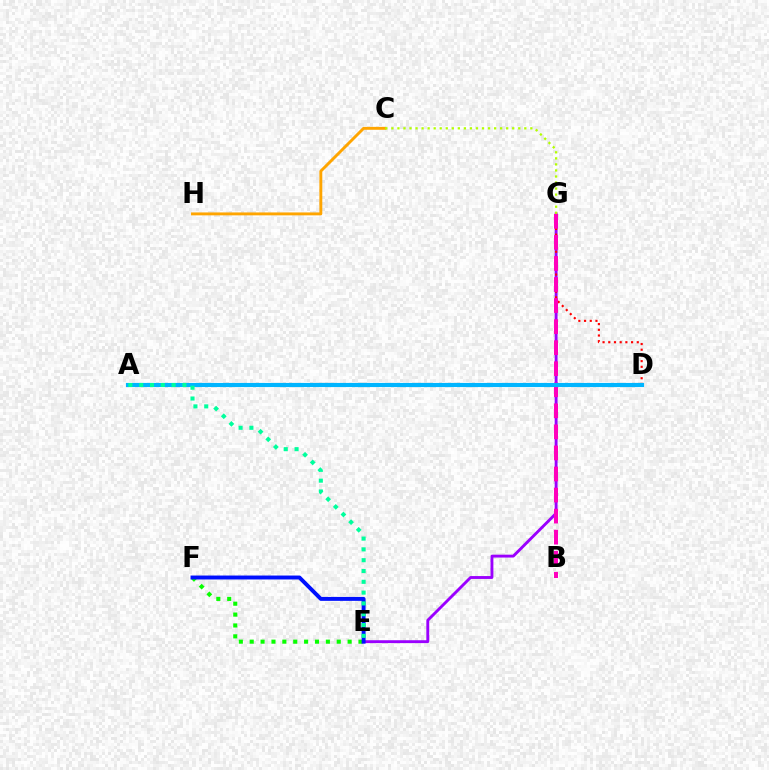{('E', 'F'): [{'color': '#08ff00', 'line_style': 'dotted', 'thickness': 2.96}, {'color': '#0010ff', 'line_style': 'solid', 'thickness': 2.83}], ('E', 'G'): [{'color': '#9b00ff', 'line_style': 'solid', 'thickness': 2.07}], ('D', 'G'): [{'color': '#ff0000', 'line_style': 'dotted', 'thickness': 1.55}], ('C', 'H'): [{'color': '#ffa500', 'line_style': 'solid', 'thickness': 2.1}], ('C', 'G'): [{'color': '#b3ff00', 'line_style': 'dotted', 'thickness': 1.64}], ('B', 'G'): [{'color': '#ff00bd', 'line_style': 'dashed', 'thickness': 2.86}], ('A', 'D'): [{'color': '#00b5ff', 'line_style': 'solid', 'thickness': 2.98}], ('A', 'E'): [{'color': '#00ff9d', 'line_style': 'dotted', 'thickness': 2.94}]}